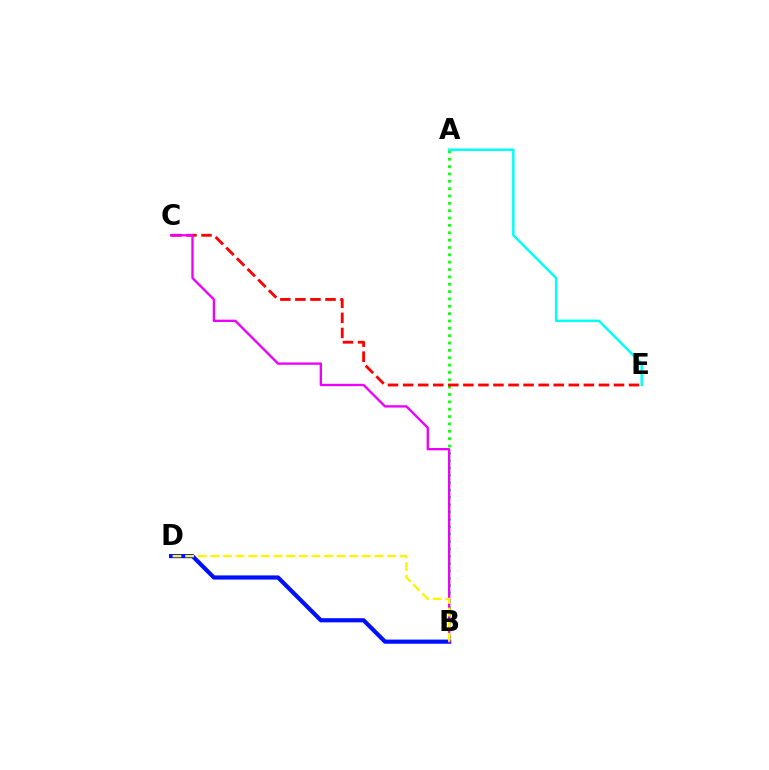{('A', 'B'): [{'color': '#08ff00', 'line_style': 'dotted', 'thickness': 2.0}], ('A', 'E'): [{'color': '#00fff6', 'line_style': 'solid', 'thickness': 1.78}], ('B', 'D'): [{'color': '#0010ff', 'line_style': 'solid', 'thickness': 3.0}, {'color': '#fcf500', 'line_style': 'dashed', 'thickness': 1.71}], ('C', 'E'): [{'color': '#ff0000', 'line_style': 'dashed', 'thickness': 2.05}], ('B', 'C'): [{'color': '#ee00ff', 'line_style': 'solid', 'thickness': 1.69}]}